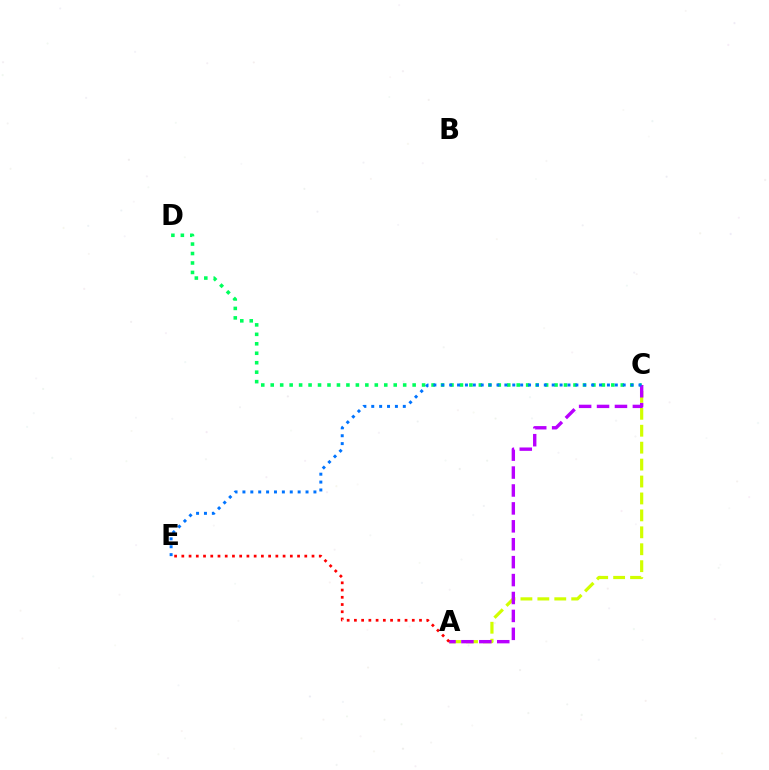{('A', 'C'): [{'color': '#d1ff00', 'line_style': 'dashed', 'thickness': 2.3}, {'color': '#b900ff', 'line_style': 'dashed', 'thickness': 2.43}], ('C', 'D'): [{'color': '#00ff5c', 'line_style': 'dotted', 'thickness': 2.57}], ('C', 'E'): [{'color': '#0074ff', 'line_style': 'dotted', 'thickness': 2.14}], ('A', 'E'): [{'color': '#ff0000', 'line_style': 'dotted', 'thickness': 1.97}]}